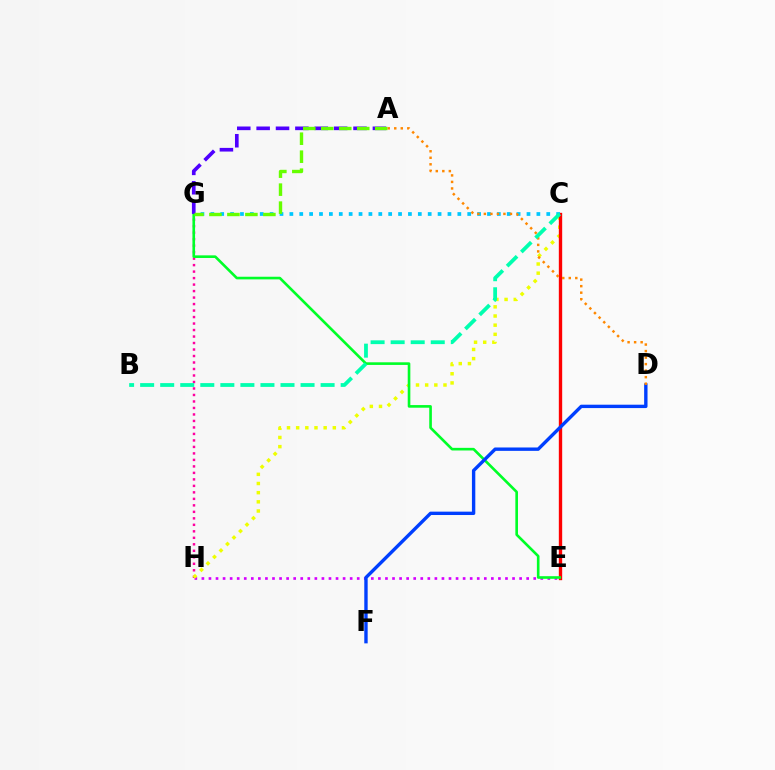{('E', 'H'): [{'color': '#d600ff', 'line_style': 'dotted', 'thickness': 1.92}], ('G', 'H'): [{'color': '#ff00a0', 'line_style': 'dotted', 'thickness': 1.76}], ('C', 'H'): [{'color': '#eeff00', 'line_style': 'dotted', 'thickness': 2.49}], ('C', 'E'): [{'color': '#ff0000', 'line_style': 'solid', 'thickness': 2.41}], ('C', 'G'): [{'color': '#00c7ff', 'line_style': 'dotted', 'thickness': 2.68}], ('E', 'G'): [{'color': '#00ff27', 'line_style': 'solid', 'thickness': 1.89}], ('A', 'G'): [{'color': '#4f00ff', 'line_style': 'dashed', 'thickness': 2.63}, {'color': '#66ff00', 'line_style': 'dashed', 'thickness': 2.44}], ('D', 'F'): [{'color': '#003fff', 'line_style': 'solid', 'thickness': 2.43}], ('A', 'D'): [{'color': '#ff8800', 'line_style': 'dotted', 'thickness': 1.77}], ('B', 'C'): [{'color': '#00ffaf', 'line_style': 'dashed', 'thickness': 2.72}]}